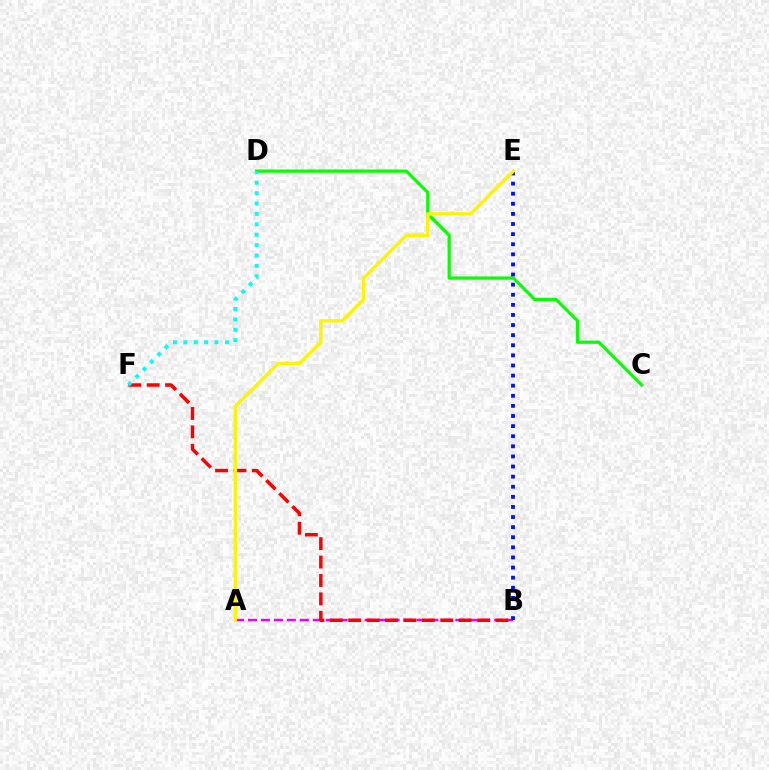{('A', 'B'): [{'color': '#ee00ff', 'line_style': 'dashed', 'thickness': 1.76}], ('C', 'D'): [{'color': '#08ff00', 'line_style': 'solid', 'thickness': 2.32}], ('B', 'F'): [{'color': '#ff0000', 'line_style': 'dashed', 'thickness': 2.5}], ('D', 'F'): [{'color': '#00fff6', 'line_style': 'dotted', 'thickness': 2.82}], ('B', 'E'): [{'color': '#0010ff', 'line_style': 'dotted', 'thickness': 2.75}], ('A', 'E'): [{'color': '#fcf500', 'line_style': 'solid', 'thickness': 2.41}]}